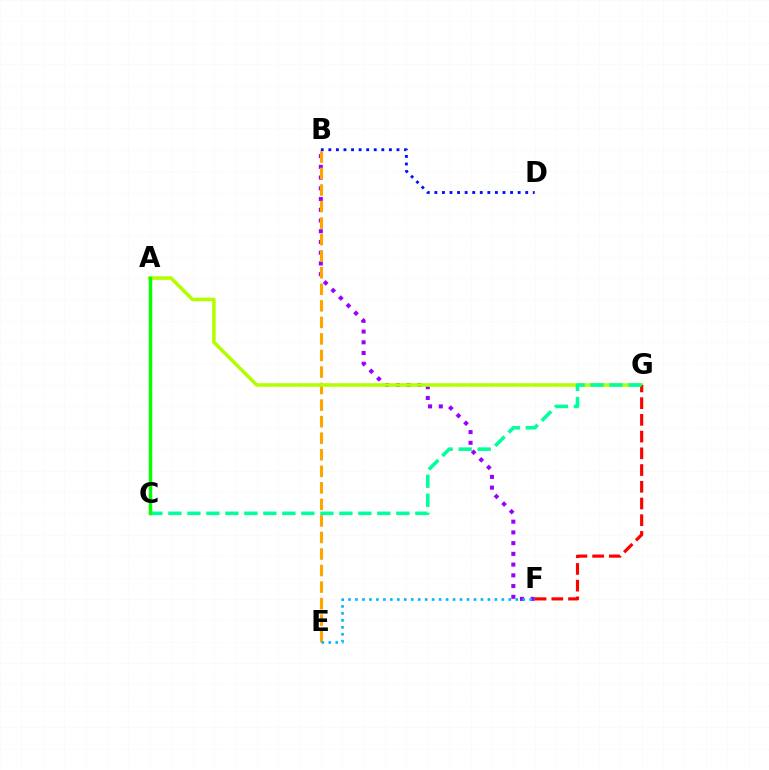{('B', 'F'): [{'color': '#9b00ff', 'line_style': 'dotted', 'thickness': 2.92}], ('B', 'D'): [{'color': '#0010ff', 'line_style': 'dotted', 'thickness': 2.06}], ('B', 'E'): [{'color': '#ffa500', 'line_style': 'dashed', 'thickness': 2.25}], ('A', 'C'): [{'color': '#ff00bd', 'line_style': 'dashed', 'thickness': 2.21}, {'color': '#08ff00', 'line_style': 'solid', 'thickness': 2.47}], ('A', 'G'): [{'color': '#b3ff00', 'line_style': 'solid', 'thickness': 2.57}], ('E', 'F'): [{'color': '#00b5ff', 'line_style': 'dotted', 'thickness': 1.89}], ('F', 'G'): [{'color': '#ff0000', 'line_style': 'dashed', 'thickness': 2.27}], ('C', 'G'): [{'color': '#00ff9d', 'line_style': 'dashed', 'thickness': 2.58}]}